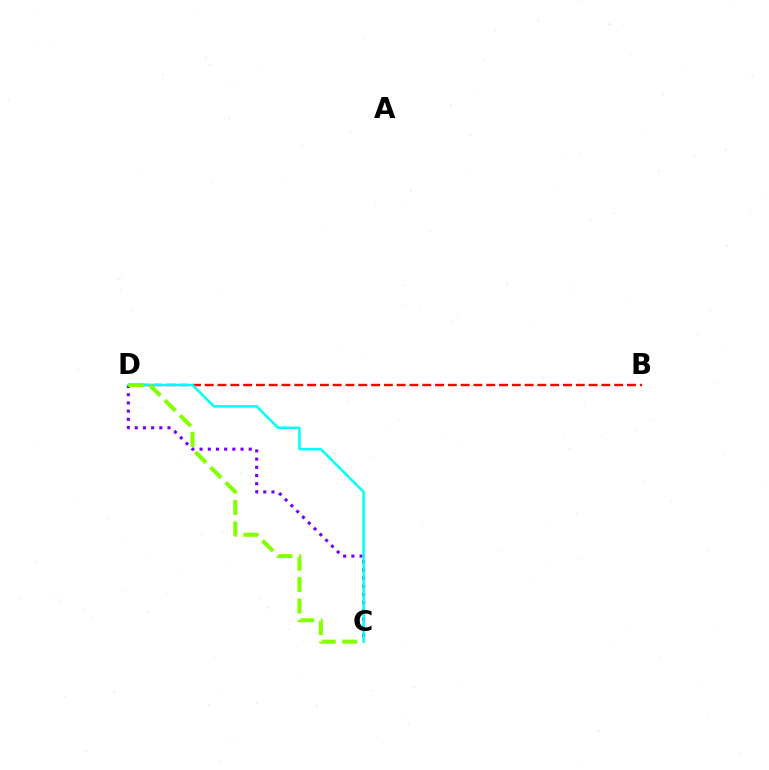{('B', 'D'): [{'color': '#ff0000', 'line_style': 'dashed', 'thickness': 1.74}], ('C', 'D'): [{'color': '#7200ff', 'line_style': 'dotted', 'thickness': 2.23}, {'color': '#00fff6', 'line_style': 'solid', 'thickness': 1.8}, {'color': '#84ff00', 'line_style': 'dashed', 'thickness': 2.92}]}